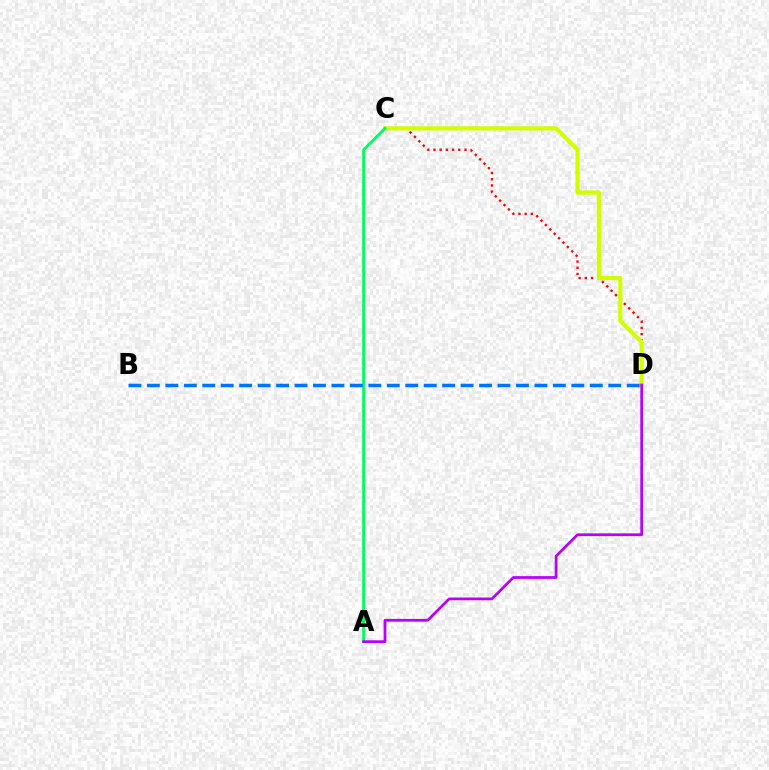{('C', 'D'): [{'color': '#ff0000', 'line_style': 'dotted', 'thickness': 1.69}, {'color': '#d1ff00', 'line_style': 'solid', 'thickness': 2.99}], ('A', 'C'): [{'color': '#00ff5c', 'line_style': 'solid', 'thickness': 2.05}], ('B', 'D'): [{'color': '#0074ff', 'line_style': 'dashed', 'thickness': 2.51}], ('A', 'D'): [{'color': '#b900ff', 'line_style': 'solid', 'thickness': 1.97}]}